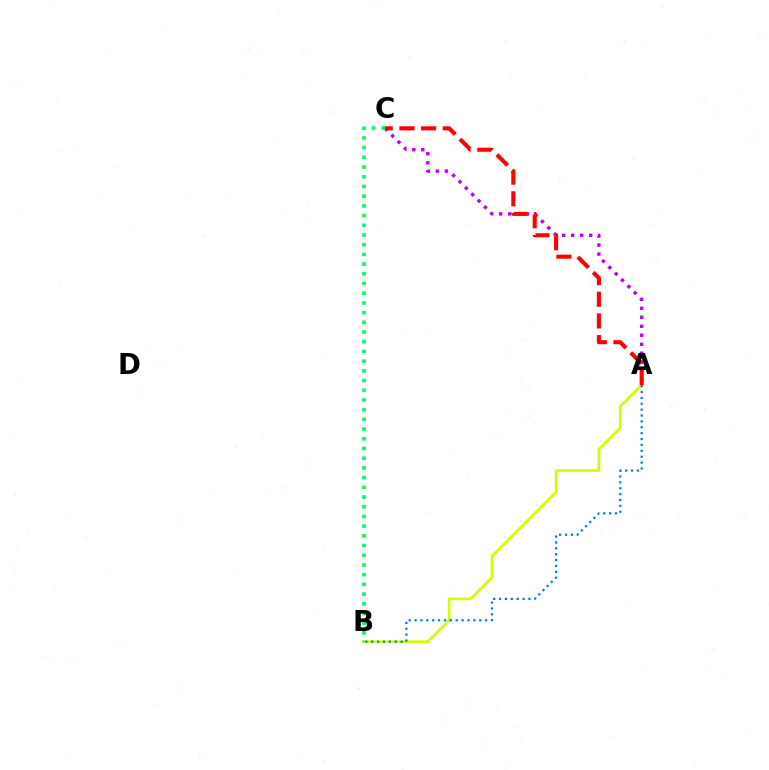{('A', 'B'): [{'color': '#d1ff00', 'line_style': 'solid', 'thickness': 1.94}, {'color': '#0074ff', 'line_style': 'dotted', 'thickness': 1.6}], ('A', 'C'): [{'color': '#b900ff', 'line_style': 'dotted', 'thickness': 2.44}, {'color': '#ff0000', 'line_style': 'dashed', 'thickness': 2.95}], ('B', 'C'): [{'color': '#00ff5c', 'line_style': 'dotted', 'thickness': 2.64}]}